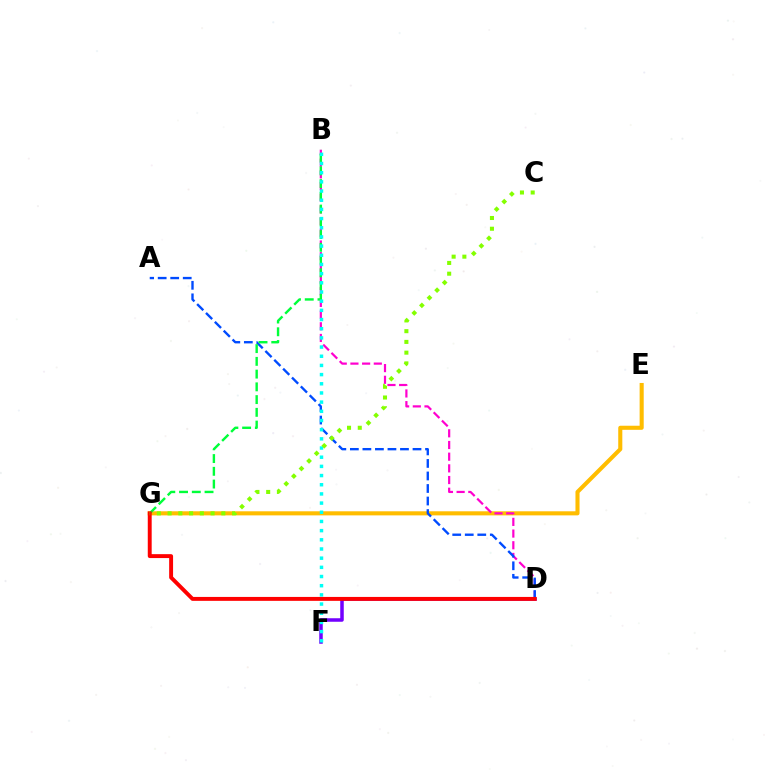{('D', 'F'): [{'color': '#7200ff', 'line_style': 'solid', 'thickness': 2.53}], ('E', 'G'): [{'color': '#ffbd00', 'line_style': 'solid', 'thickness': 2.94}], ('B', 'D'): [{'color': '#ff00cf', 'line_style': 'dashed', 'thickness': 1.59}], ('A', 'D'): [{'color': '#004bff', 'line_style': 'dashed', 'thickness': 1.7}], ('B', 'G'): [{'color': '#00ff39', 'line_style': 'dashed', 'thickness': 1.73}], ('B', 'F'): [{'color': '#00fff6', 'line_style': 'dotted', 'thickness': 2.49}], ('D', 'G'): [{'color': '#ff0000', 'line_style': 'solid', 'thickness': 2.82}], ('C', 'G'): [{'color': '#84ff00', 'line_style': 'dotted', 'thickness': 2.92}]}